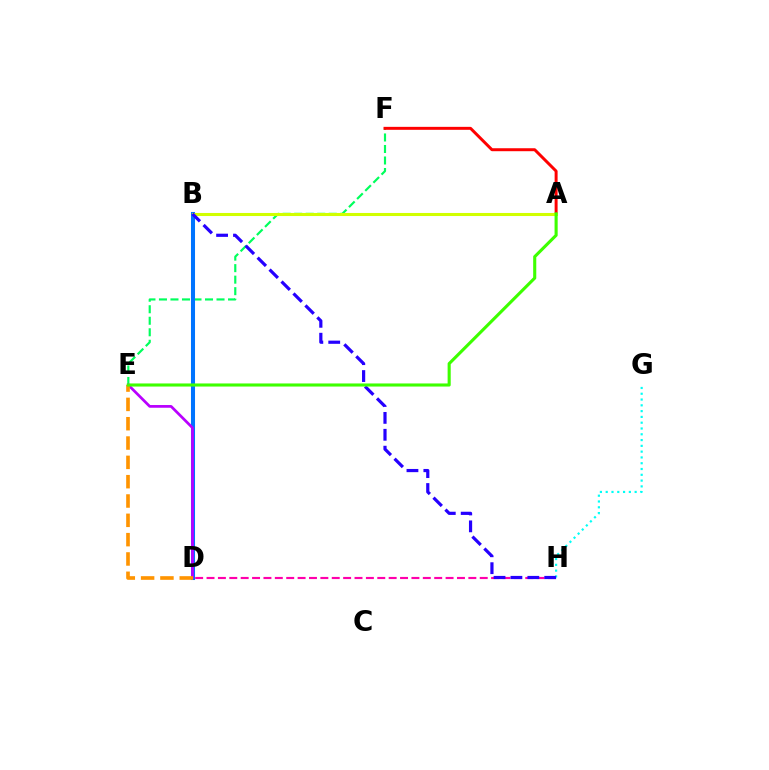{('E', 'F'): [{'color': '#00ff5c', 'line_style': 'dashed', 'thickness': 1.56}], ('D', 'H'): [{'color': '#ff00ac', 'line_style': 'dashed', 'thickness': 1.55}], ('G', 'H'): [{'color': '#00fff6', 'line_style': 'dotted', 'thickness': 1.57}], ('B', 'D'): [{'color': '#0074ff', 'line_style': 'solid', 'thickness': 2.91}], ('A', 'F'): [{'color': '#ff0000', 'line_style': 'solid', 'thickness': 2.13}], ('D', 'E'): [{'color': '#b900ff', 'line_style': 'solid', 'thickness': 1.96}, {'color': '#ff9400', 'line_style': 'dashed', 'thickness': 2.62}], ('A', 'B'): [{'color': '#d1ff00', 'line_style': 'solid', 'thickness': 2.21}], ('B', 'H'): [{'color': '#2500ff', 'line_style': 'dashed', 'thickness': 2.3}], ('A', 'E'): [{'color': '#3dff00', 'line_style': 'solid', 'thickness': 2.23}]}